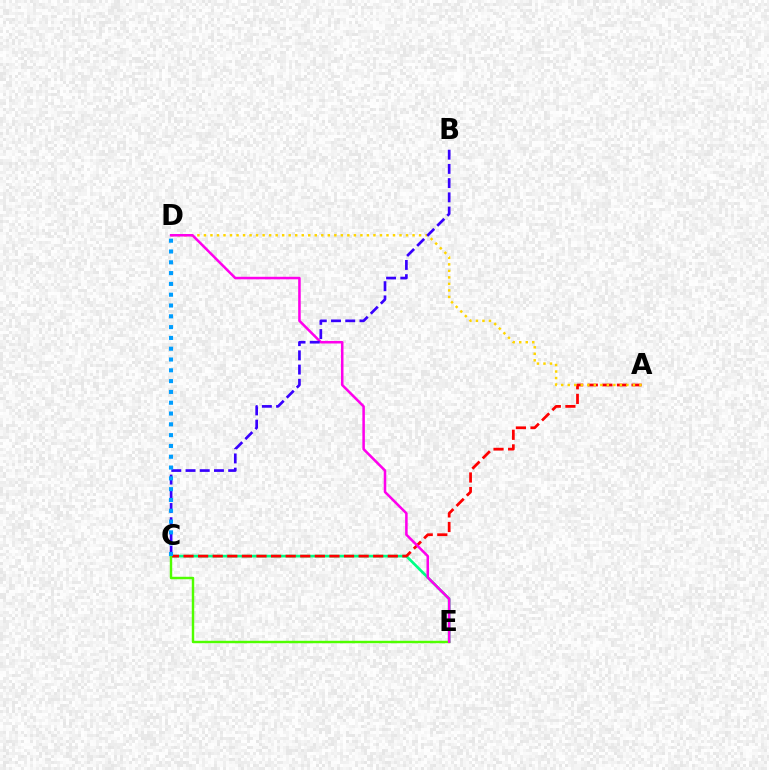{('C', 'E'): [{'color': '#00ff86', 'line_style': 'solid', 'thickness': 1.94}, {'color': '#4fff00', 'line_style': 'solid', 'thickness': 1.76}], ('A', 'C'): [{'color': '#ff0000', 'line_style': 'dashed', 'thickness': 1.98}], ('A', 'D'): [{'color': '#ffd500', 'line_style': 'dotted', 'thickness': 1.77}], ('D', 'E'): [{'color': '#ff00ed', 'line_style': 'solid', 'thickness': 1.83}], ('B', 'C'): [{'color': '#3700ff', 'line_style': 'dashed', 'thickness': 1.93}], ('C', 'D'): [{'color': '#009eff', 'line_style': 'dotted', 'thickness': 2.93}]}